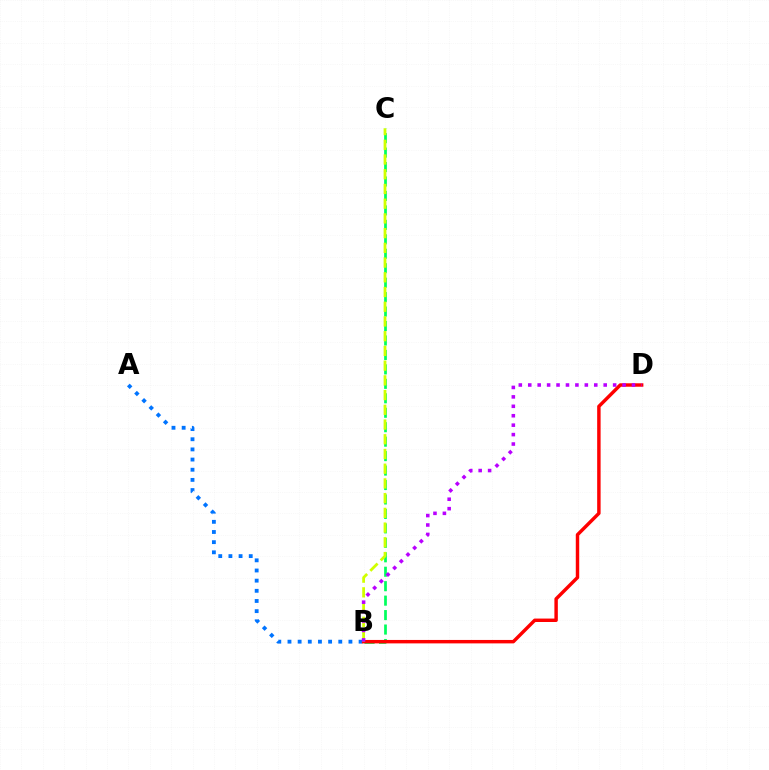{('B', 'C'): [{'color': '#00ff5c', 'line_style': 'dashed', 'thickness': 1.96}, {'color': '#d1ff00', 'line_style': 'dashed', 'thickness': 2.0}], ('A', 'B'): [{'color': '#0074ff', 'line_style': 'dotted', 'thickness': 2.76}], ('B', 'D'): [{'color': '#ff0000', 'line_style': 'solid', 'thickness': 2.48}, {'color': '#b900ff', 'line_style': 'dotted', 'thickness': 2.56}]}